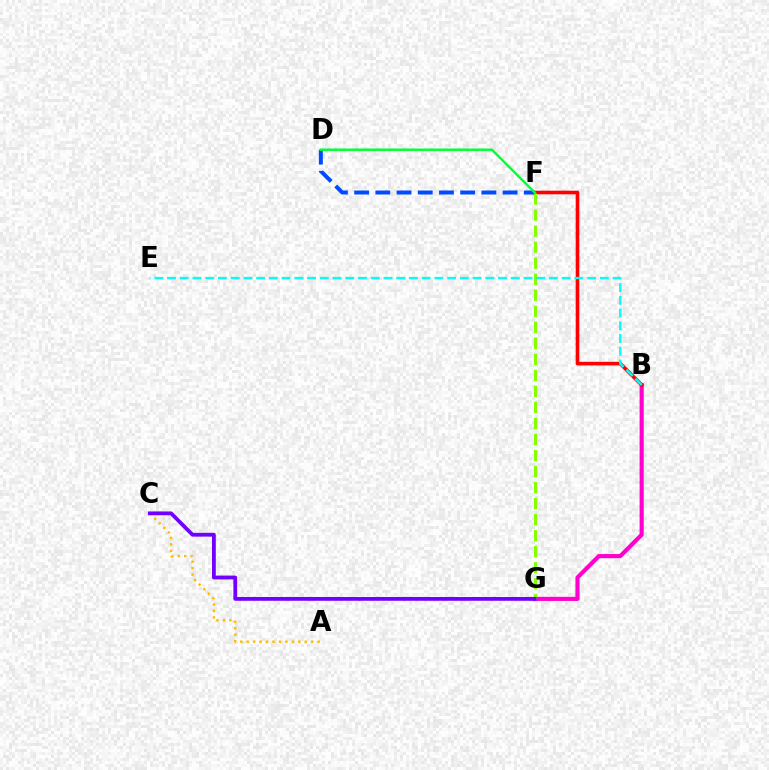{('B', 'G'): [{'color': '#ff00cf', 'line_style': 'solid', 'thickness': 2.98}], ('D', 'F'): [{'color': '#004bff', 'line_style': 'dashed', 'thickness': 2.88}, {'color': '#00ff39', 'line_style': 'solid', 'thickness': 1.76}], ('B', 'F'): [{'color': '#ff0000', 'line_style': 'solid', 'thickness': 2.61}], ('A', 'C'): [{'color': '#ffbd00', 'line_style': 'dotted', 'thickness': 1.75}], ('F', 'G'): [{'color': '#84ff00', 'line_style': 'dashed', 'thickness': 2.18}], ('C', 'G'): [{'color': '#7200ff', 'line_style': 'solid', 'thickness': 2.74}], ('B', 'E'): [{'color': '#00fff6', 'line_style': 'dashed', 'thickness': 1.73}]}